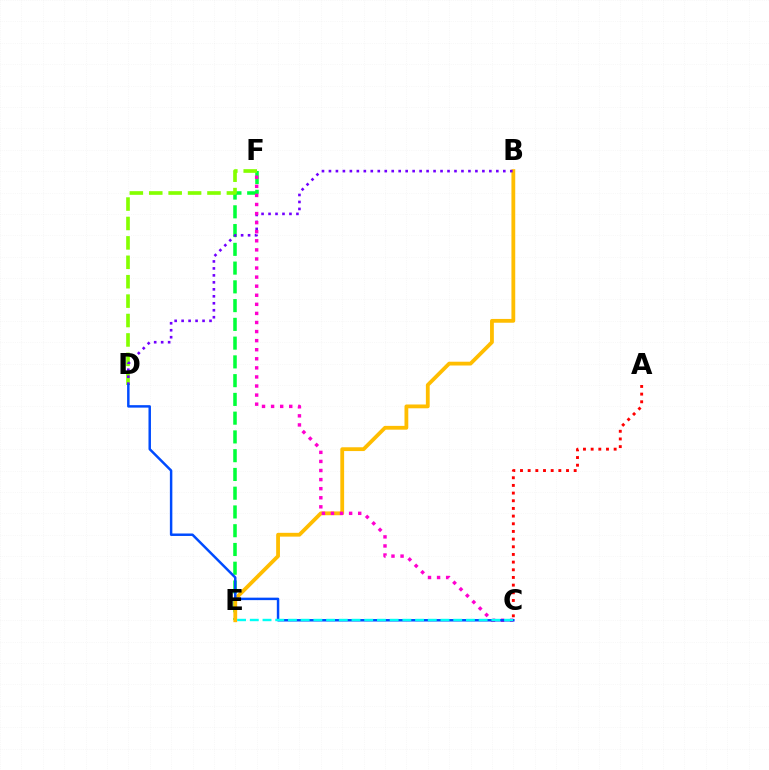{('E', 'F'): [{'color': '#00ff39', 'line_style': 'dashed', 'thickness': 2.55}], ('B', 'E'): [{'color': '#ffbd00', 'line_style': 'solid', 'thickness': 2.74}], ('D', 'F'): [{'color': '#84ff00', 'line_style': 'dashed', 'thickness': 2.64}], ('B', 'D'): [{'color': '#7200ff', 'line_style': 'dotted', 'thickness': 1.89}], ('A', 'C'): [{'color': '#ff0000', 'line_style': 'dotted', 'thickness': 2.08}], ('C', 'F'): [{'color': '#ff00cf', 'line_style': 'dotted', 'thickness': 2.47}], ('C', 'D'): [{'color': '#004bff', 'line_style': 'solid', 'thickness': 1.78}], ('C', 'E'): [{'color': '#00fff6', 'line_style': 'dashed', 'thickness': 1.73}]}